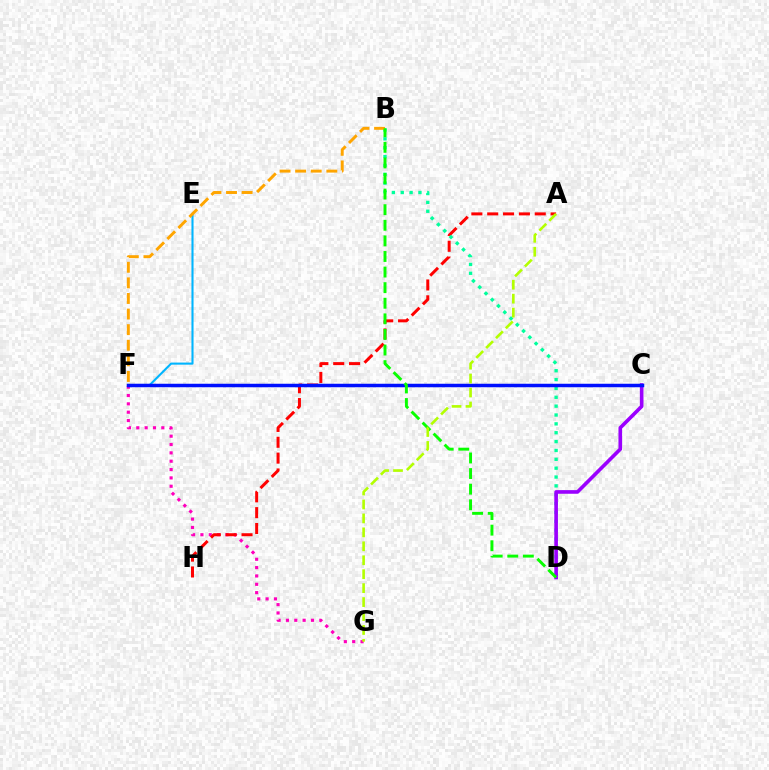{('E', 'F'): [{'color': '#00b5ff', 'line_style': 'solid', 'thickness': 1.5}], ('F', 'G'): [{'color': '#ff00bd', 'line_style': 'dotted', 'thickness': 2.27}], ('A', 'H'): [{'color': '#ff0000', 'line_style': 'dashed', 'thickness': 2.15}], ('B', 'D'): [{'color': '#00ff9d', 'line_style': 'dotted', 'thickness': 2.41}, {'color': '#08ff00', 'line_style': 'dashed', 'thickness': 2.12}], ('C', 'D'): [{'color': '#9b00ff', 'line_style': 'solid', 'thickness': 2.61}], ('B', 'F'): [{'color': '#ffa500', 'line_style': 'dashed', 'thickness': 2.12}], ('C', 'F'): [{'color': '#0010ff', 'line_style': 'solid', 'thickness': 2.51}], ('A', 'G'): [{'color': '#b3ff00', 'line_style': 'dashed', 'thickness': 1.89}]}